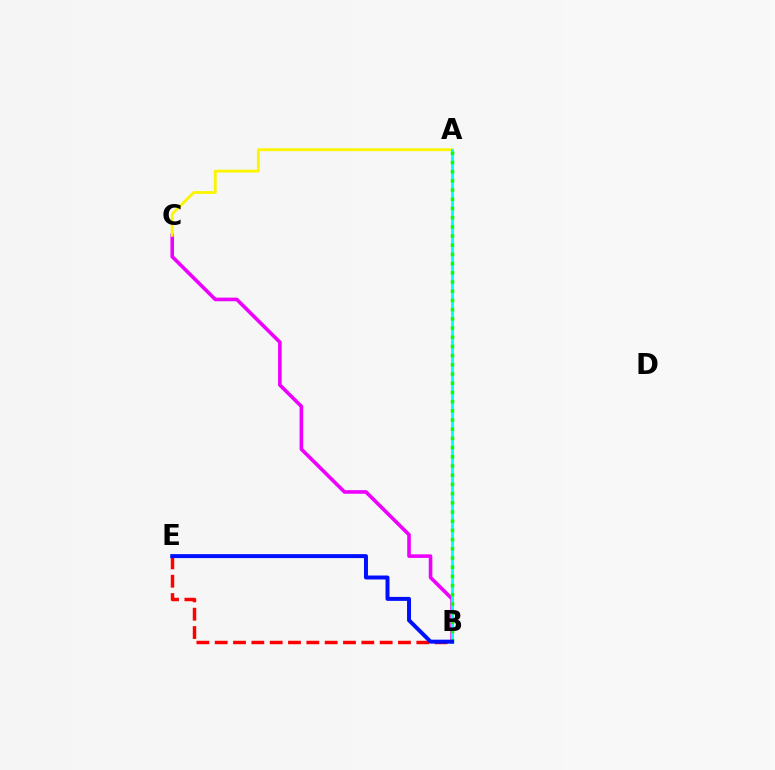{('B', 'E'): [{'color': '#ff0000', 'line_style': 'dashed', 'thickness': 2.49}, {'color': '#0010ff', 'line_style': 'solid', 'thickness': 2.86}], ('B', 'C'): [{'color': '#ee00ff', 'line_style': 'solid', 'thickness': 2.6}], ('A', 'C'): [{'color': '#fcf500', 'line_style': 'solid', 'thickness': 2.05}], ('A', 'B'): [{'color': '#00fff6', 'line_style': 'solid', 'thickness': 2.08}, {'color': '#08ff00', 'line_style': 'dotted', 'thickness': 2.5}]}